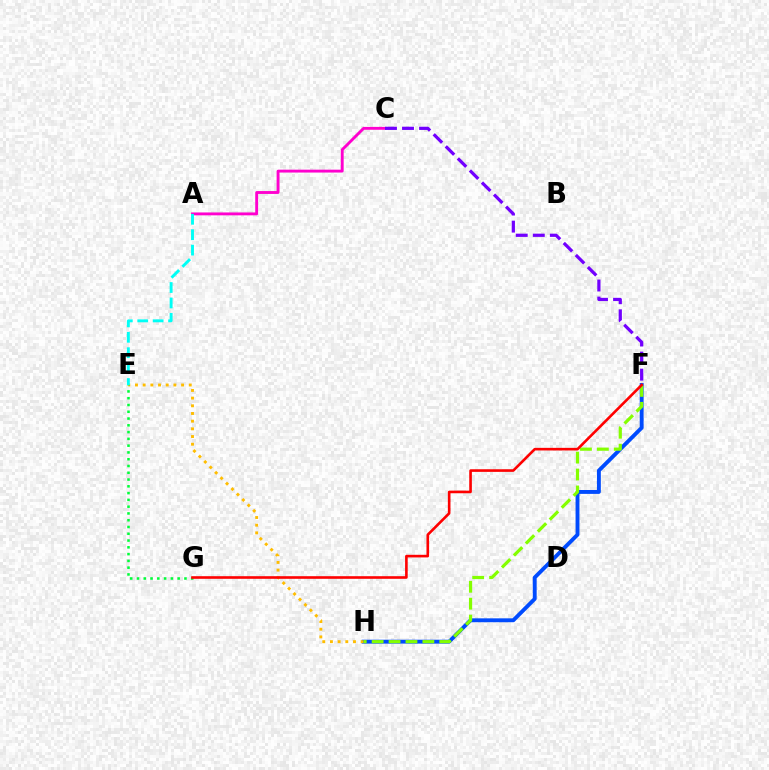{('F', 'H'): [{'color': '#004bff', 'line_style': 'solid', 'thickness': 2.8}, {'color': '#84ff00', 'line_style': 'dashed', 'thickness': 2.3}], ('A', 'C'): [{'color': '#ff00cf', 'line_style': 'solid', 'thickness': 2.07}], ('E', 'H'): [{'color': '#ffbd00', 'line_style': 'dotted', 'thickness': 2.09}], ('E', 'G'): [{'color': '#00ff39', 'line_style': 'dotted', 'thickness': 1.84}], ('C', 'F'): [{'color': '#7200ff', 'line_style': 'dashed', 'thickness': 2.32}], ('A', 'E'): [{'color': '#00fff6', 'line_style': 'dashed', 'thickness': 2.1}], ('F', 'G'): [{'color': '#ff0000', 'line_style': 'solid', 'thickness': 1.89}]}